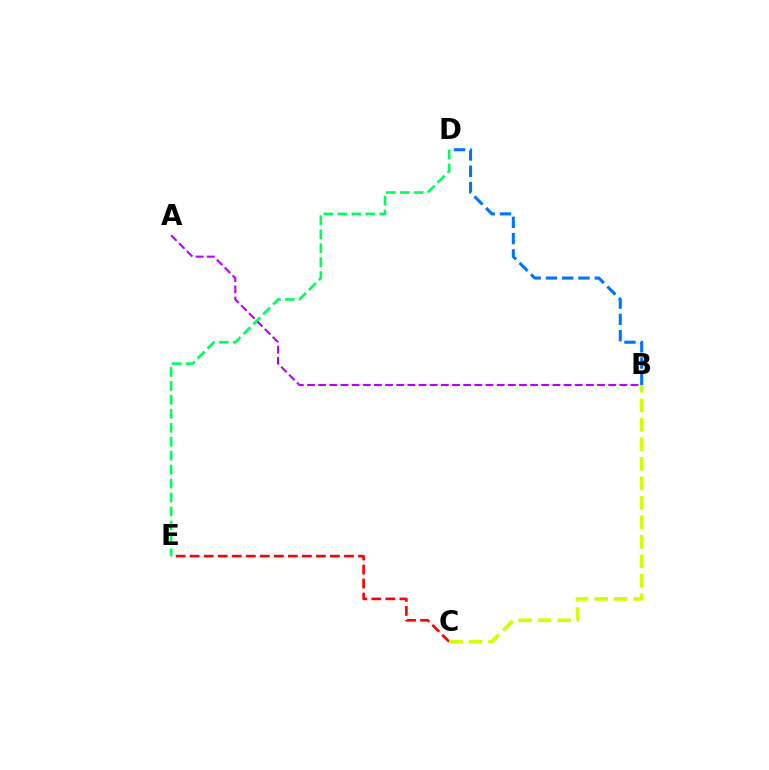{('B', 'D'): [{'color': '#0074ff', 'line_style': 'dashed', 'thickness': 2.21}], ('C', 'E'): [{'color': '#ff0000', 'line_style': 'dashed', 'thickness': 1.91}], ('B', 'C'): [{'color': '#d1ff00', 'line_style': 'dashed', 'thickness': 2.65}], ('A', 'B'): [{'color': '#b900ff', 'line_style': 'dashed', 'thickness': 1.52}], ('D', 'E'): [{'color': '#00ff5c', 'line_style': 'dashed', 'thickness': 1.9}]}